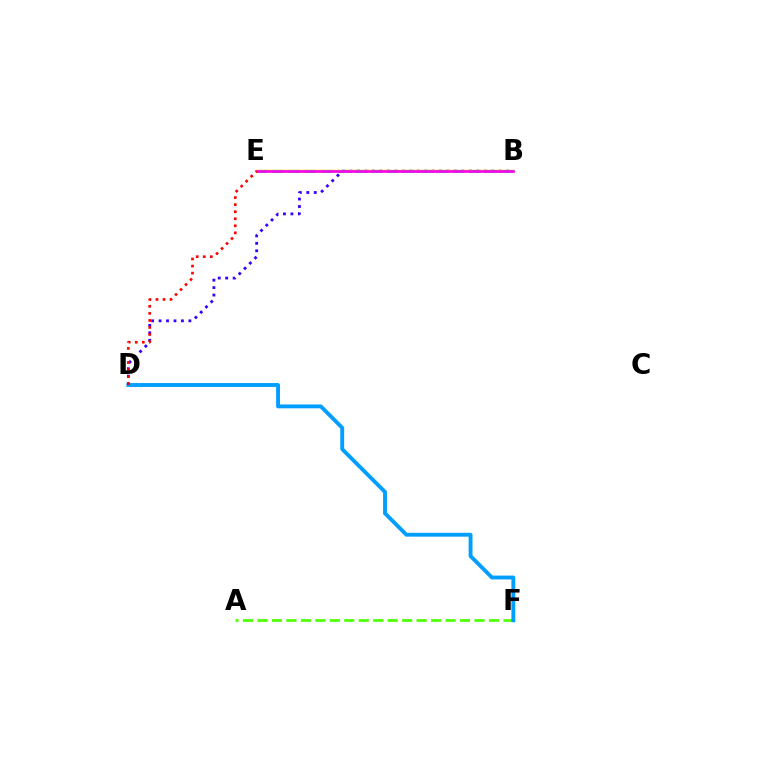{('A', 'F'): [{'color': '#4fff00', 'line_style': 'dashed', 'thickness': 1.97}], ('B', 'D'): [{'color': '#3700ff', 'line_style': 'dotted', 'thickness': 2.02}], ('B', 'E'): [{'color': '#ffd500', 'line_style': 'solid', 'thickness': 1.8}, {'color': '#00ff86', 'line_style': 'dashed', 'thickness': 2.23}, {'color': '#ff00ed', 'line_style': 'solid', 'thickness': 1.91}], ('D', 'F'): [{'color': '#009eff', 'line_style': 'solid', 'thickness': 2.78}], ('D', 'E'): [{'color': '#ff0000', 'line_style': 'dotted', 'thickness': 1.92}]}